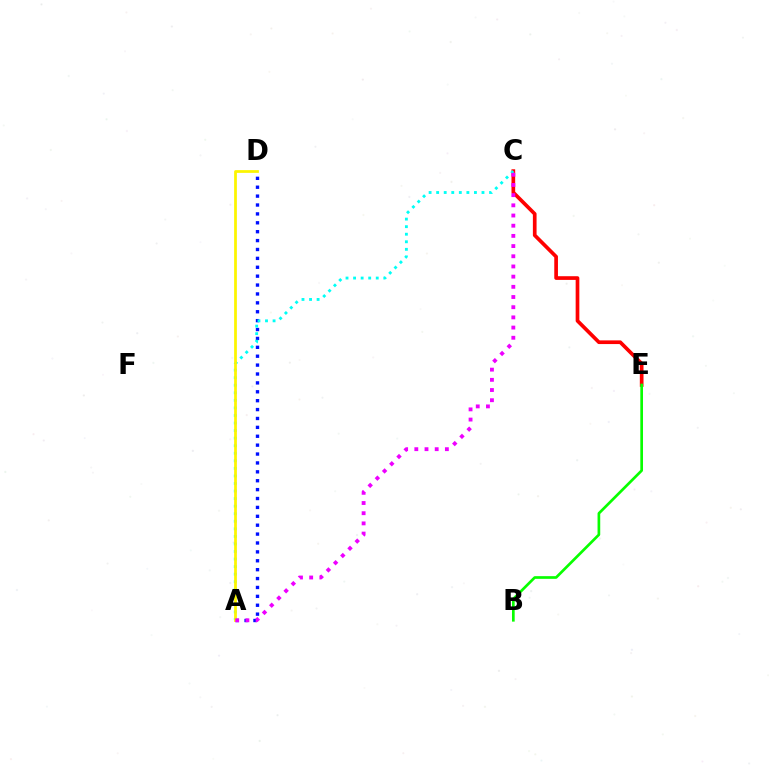{('A', 'D'): [{'color': '#0010ff', 'line_style': 'dotted', 'thickness': 2.42}, {'color': '#fcf500', 'line_style': 'solid', 'thickness': 1.98}], ('C', 'E'): [{'color': '#ff0000', 'line_style': 'solid', 'thickness': 2.65}], ('A', 'C'): [{'color': '#00fff6', 'line_style': 'dotted', 'thickness': 2.05}, {'color': '#ee00ff', 'line_style': 'dotted', 'thickness': 2.77}], ('B', 'E'): [{'color': '#08ff00', 'line_style': 'solid', 'thickness': 1.93}]}